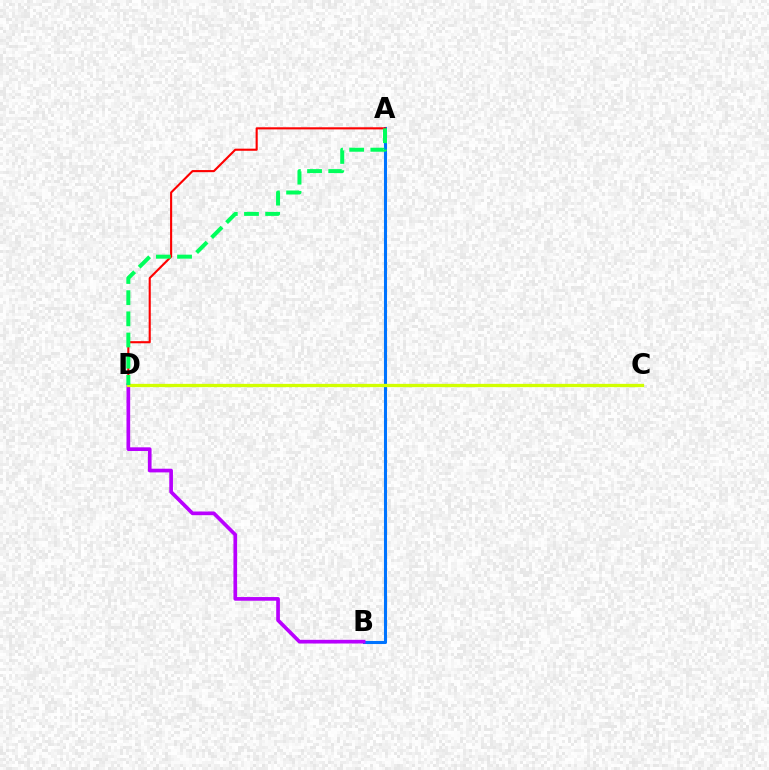{('A', 'B'): [{'color': '#0074ff', 'line_style': 'solid', 'thickness': 2.21}], ('A', 'D'): [{'color': '#ff0000', 'line_style': 'solid', 'thickness': 1.52}, {'color': '#00ff5c', 'line_style': 'dashed', 'thickness': 2.88}], ('B', 'D'): [{'color': '#b900ff', 'line_style': 'solid', 'thickness': 2.65}], ('C', 'D'): [{'color': '#d1ff00', 'line_style': 'solid', 'thickness': 2.37}]}